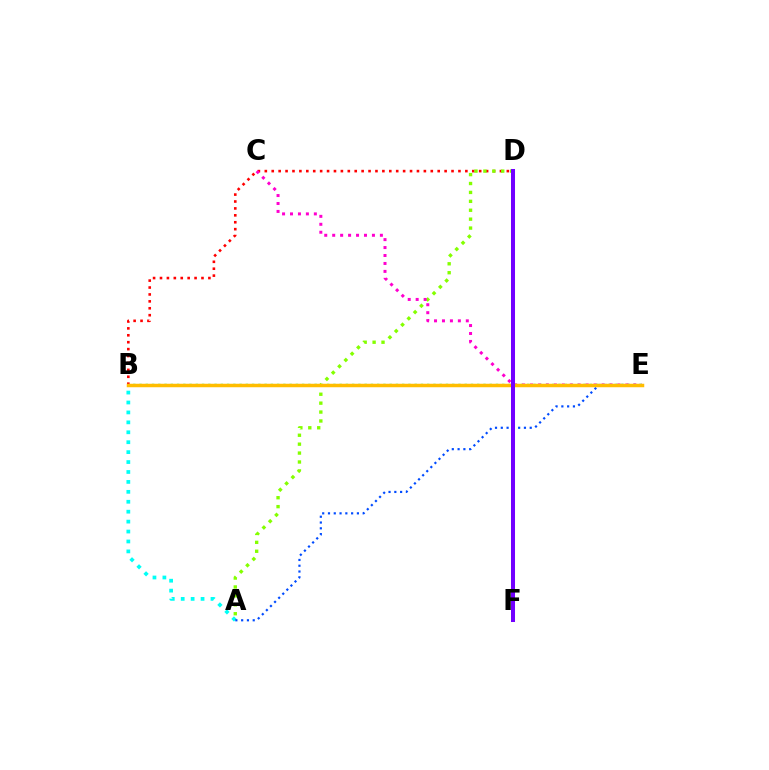{('A', 'B'): [{'color': '#00fff6', 'line_style': 'dotted', 'thickness': 2.7}], ('B', 'E'): [{'color': '#00ff39', 'line_style': 'dotted', 'thickness': 1.7}, {'color': '#ffbd00', 'line_style': 'solid', 'thickness': 2.51}], ('B', 'D'): [{'color': '#ff0000', 'line_style': 'dotted', 'thickness': 1.88}], ('A', 'D'): [{'color': '#84ff00', 'line_style': 'dotted', 'thickness': 2.42}], ('A', 'E'): [{'color': '#004bff', 'line_style': 'dotted', 'thickness': 1.57}], ('C', 'E'): [{'color': '#ff00cf', 'line_style': 'dotted', 'thickness': 2.16}], ('D', 'F'): [{'color': '#7200ff', 'line_style': 'solid', 'thickness': 2.9}]}